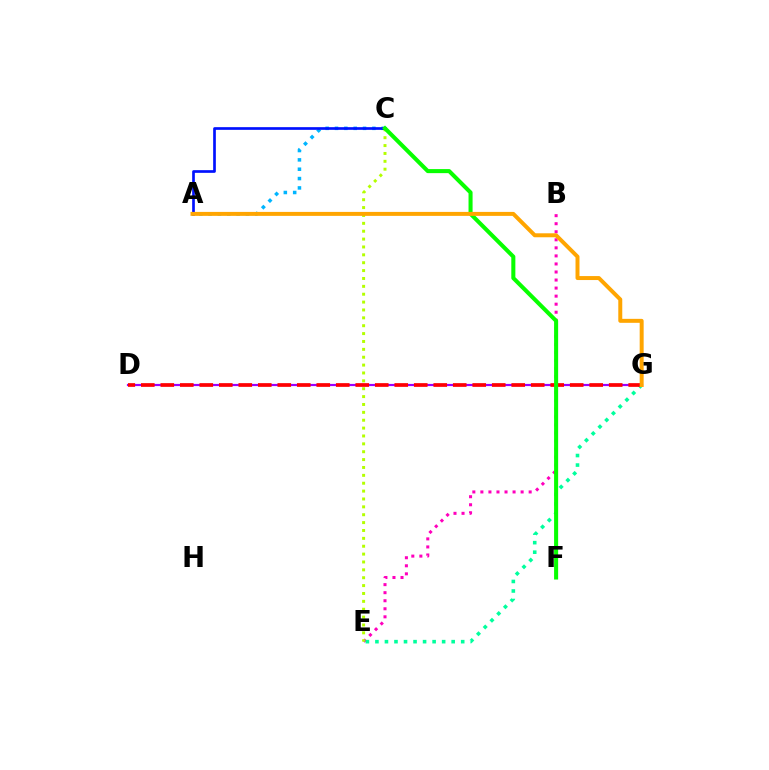{('A', 'C'): [{'color': '#00b5ff', 'line_style': 'dotted', 'thickness': 2.54}, {'color': '#0010ff', 'line_style': 'solid', 'thickness': 1.93}], ('B', 'E'): [{'color': '#ff00bd', 'line_style': 'dotted', 'thickness': 2.19}], ('C', 'E'): [{'color': '#b3ff00', 'line_style': 'dotted', 'thickness': 2.14}], ('E', 'G'): [{'color': '#00ff9d', 'line_style': 'dotted', 'thickness': 2.59}], ('D', 'G'): [{'color': '#9b00ff', 'line_style': 'solid', 'thickness': 1.57}, {'color': '#ff0000', 'line_style': 'dashed', 'thickness': 2.65}], ('C', 'F'): [{'color': '#08ff00', 'line_style': 'solid', 'thickness': 2.92}], ('A', 'G'): [{'color': '#ffa500', 'line_style': 'solid', 'thickness': 2.86}]}